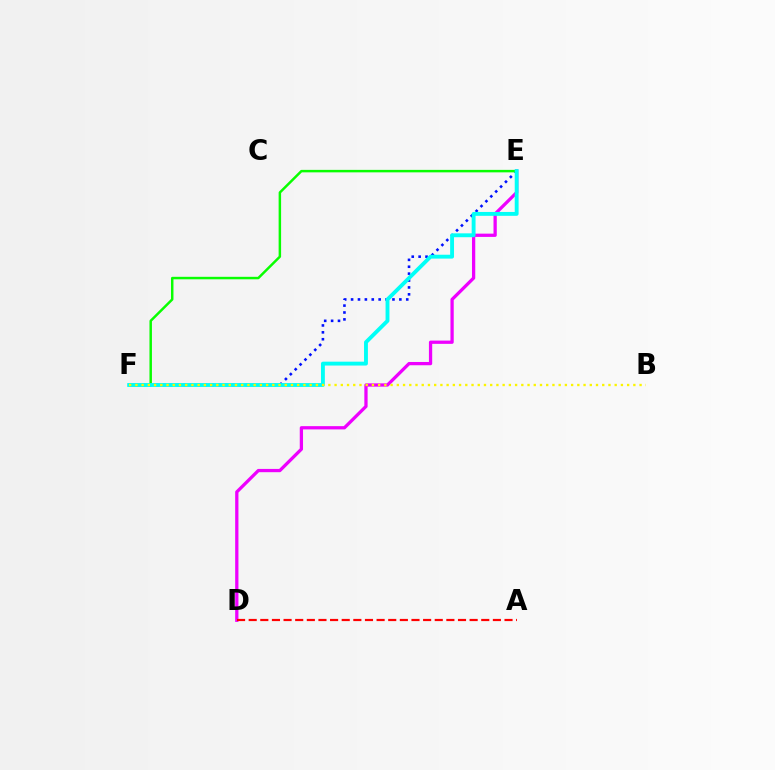{('D', 'E'): [{'color': '#ee00ff', 'line_style': 'solid', 'thickness': 2.35}], ('E', 'F'): [{'color': '#0010ff', 'line_style': 'dotted', 'thickness': 1.87}, {'color': '#08ff00', 'line_style': 'solid', 'thickness': 1.78}, {'color': '#00fff6', 'line_style': 'solid', 'thickness': 2.79}], ('A', 'D'): [{'color': '#ff0000', 'line_style': 'dashed', 'thickness': 1.58}], ('B', 'F'): [{'color': '#fcf500', 'line_style': 'dotted', 'thickness': 1.69}]}